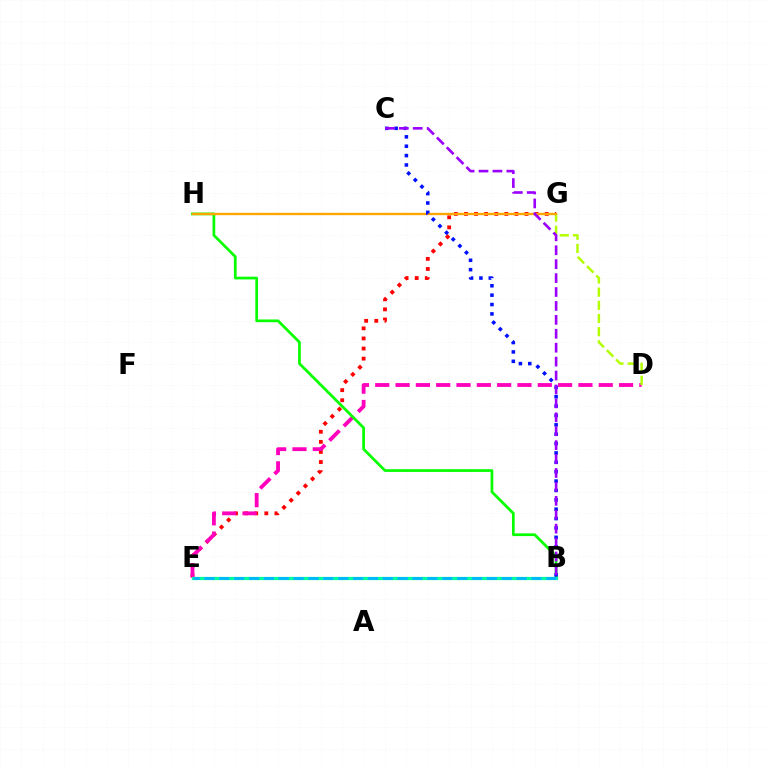{('E', 'G'): [{'color': '#ff0000', 'line_style': 'dotted', 'thickness': 2.74}], ('D', 'E'): [{'color': '#ff00bd', 'line_style': 'dashed', 'thickness': 2.76}], ('B', 'H'): [{'color': '#08ff00', 'line_style': 'solid', 'thickness': 1.97}], ('B', 'E'): [{'color': '#00ff9d', 'line_style': 'solid', 'thickness': 2.32}, {'color': '#00b5ff', 'line_style': 'dashed', 'thickness': 2.02}], ('D', 'G'): [{'color': '#b3ff00', 'line_style': 'dashed', 'thickness': 1.79}], ('G', 'H'): [{'color': '#ffa500', 'line_style': 'solid', 'thickness': 1.69}], ('B', 'C'): [{'color': '#0010ff', 'line_style': 'dotted', 'thickness': 2.55}, {'color': '#9b00ff', 'line_style': 'dashed', 'thickness': 1.89}]}